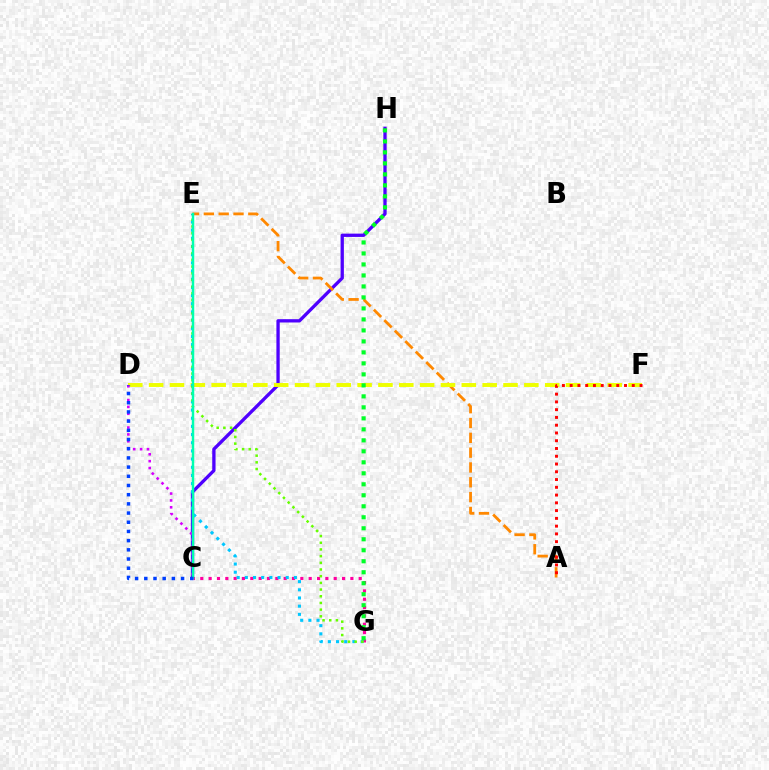{('C', 'H'): [{'color': '#4f00ff', 'line_style': 'solid', 'thickness': 2.38}], ('A', 'E'): [{'color': '#ff8800', 'line_style': 'dashed', 'thickness': 2.01}], ('C', 'G'): [{'color': '#ff00a0', 'line_style': 'dotted', 'thickness': 2.27}], ('D', 'F'): [{'color': '#eeff00', 'line_style': 'dashed', 'thickness': 2.83}], ('E', 'G'): [{'color': '#00c7ff', 'line_style': 'dotted', 'thickness': 2.22}, {'color': '#66ff00', 'line_style': 'dotted', 'thickness': 1.82}], ('C', 'D'): [{'color': '#d600ff', 'line_style': 'dotted', 'thickness': 1.87}, {'color': '#003fff', 'line_style': 'dotted', 'thickness': 2.5}], ('G', 'H'): [{'color': '#00ff27', 'line_style': 'dotted', 'thickness': 2.99}], ('A', 'F'): [{'color': '#ff0000', 'line_style': 'dotted', 'thickness': 2.11}], ('C', 'E'): [{'color': '#00ffaf', 'line_style': 'solid', 'thickness': 1.76}]}